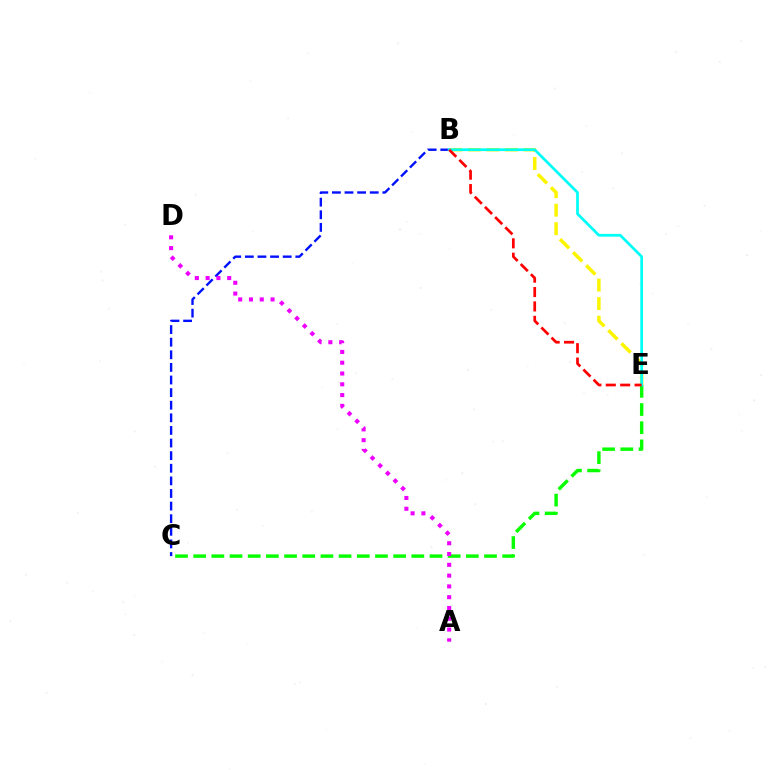{('B', 'E'): [{'color': '#fcf500', 'line_style': 'dashed', 'thickness': 2.52}, {'color': '#00fff6', 'line_style': 'solid', 'thickness': 1.97}, {'color': '#ff0000', 'line_style': 'dashed', 'thickness': 1.96}], ('B', 'C'): [{'color': '#0010ff', 'line_style': 'dashed', 'thickness': 1.71}], ('C', 'E'): [{'color': '#08ff00', 'line_style': 'dashed', 'thickness': 2.47}], ('A', 'D'): [{'color': '#ee00ff', 'line_style': 'dotted', 'thickness': 2.93}]}